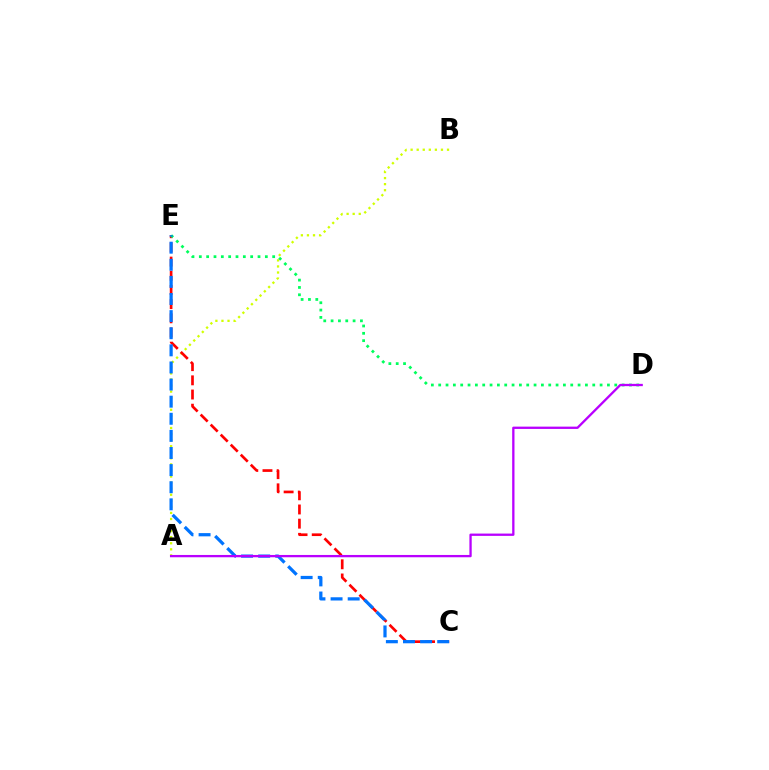{('A', 'B'): [{'color': '#d1ff00', 'line_style': 'dotted', 'thickness': 1.65}], ('C', 'E'): [{'color': '#ff0000', 'line_style': 'dashed', 'thickness': 1.93}, {'color': '#0074ff', 'line_style': 'dashed', 'thickness': 2.32}], ('D', 'E'): [{'color': '#00ff5c', 'line_style': 'dotted', 'thickness': 1.99}], ('A', 'D'): [{'color': '#b900ff', 'line_style': 'solid', 'thickness': 1.66}]}